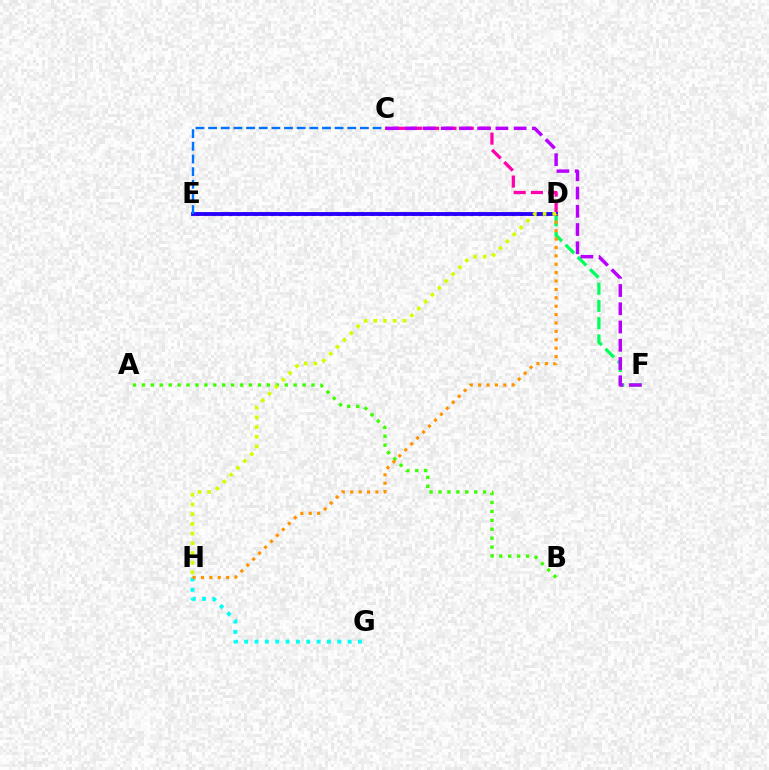{('A', 'B'): [{'color': '#3dff00', 'line_style': 'dotted', 'thickness': 2.43}], ('D', 'E'): [{'color': '#ff0000', 'line_style': 'dotted', 'thickness': 2.26}, {'color': '#2500ff', 'line_style': 'solid', 'thickness': 2.76}], ('D', 'F'): [{'color': '#00ff5c', 'line_style': 'dashed', 'thickness': 2.34}], ('G', 'H'): [{'color': '#00fff6', 'line_style': 'dotted', 'thickness': 2.81}], ('C', 'D'): [{'color': '#ff00ac', 'line_style': 'dashed', 'thickness': 2.35}], ('C', 'F'): [{'color': '#b900ff', 'line_style': 'dashed', 'thickness': 2.48}], ('C', 'E'): [{'color': '#0074ff', 'line_style': 'dashed', 'thickness': 1.72}], ('D', 'H'): [{'color': '#ff9400', 'line_style': 'dotted', 'thickness': 2.28}, {'color': '#d1ff00', 'line_style': 'dotted', 'thickness': 2.64}]}